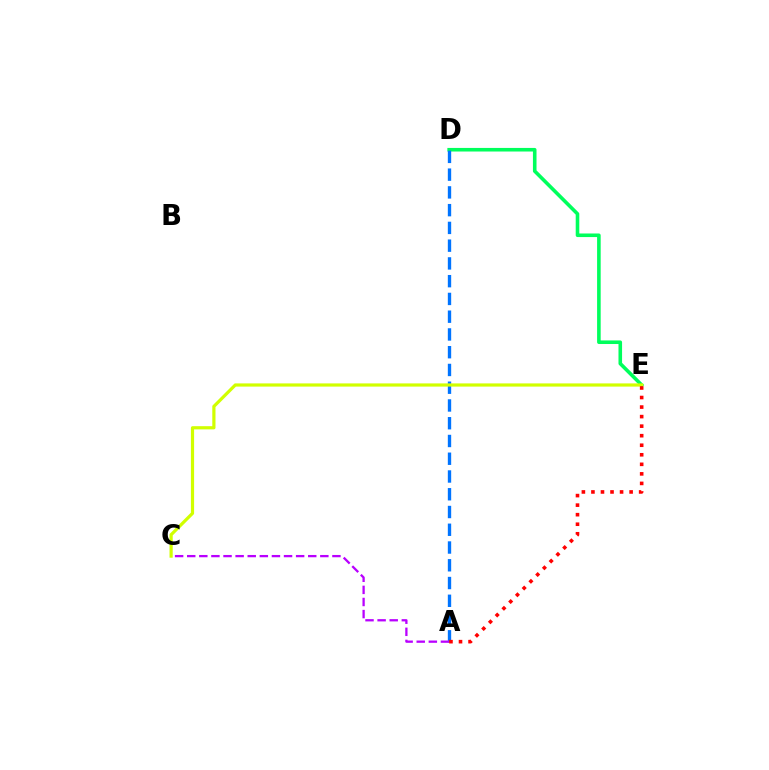{('D', 'E'): [{'color': '#00ff5c', 'line_style': 'solid', 'thickness': 2.58}], ('A', 'D'): [{'color': '#0074ff', 'line_style': 'dashed', 'thickness': 2.41}], ('A', 'C'): [{'color': '#b900ff', 'line_style': 'dashed', 'thickness': 1.64}], ('C', 'E'): [{'color': '#d1ff00', 'line_style': 'solid', 'thickness': 2.31}], ('A', 'E'): [{'color': '#ff0000', 'line_style': 'dotted', 'thickness': 2.59}]}